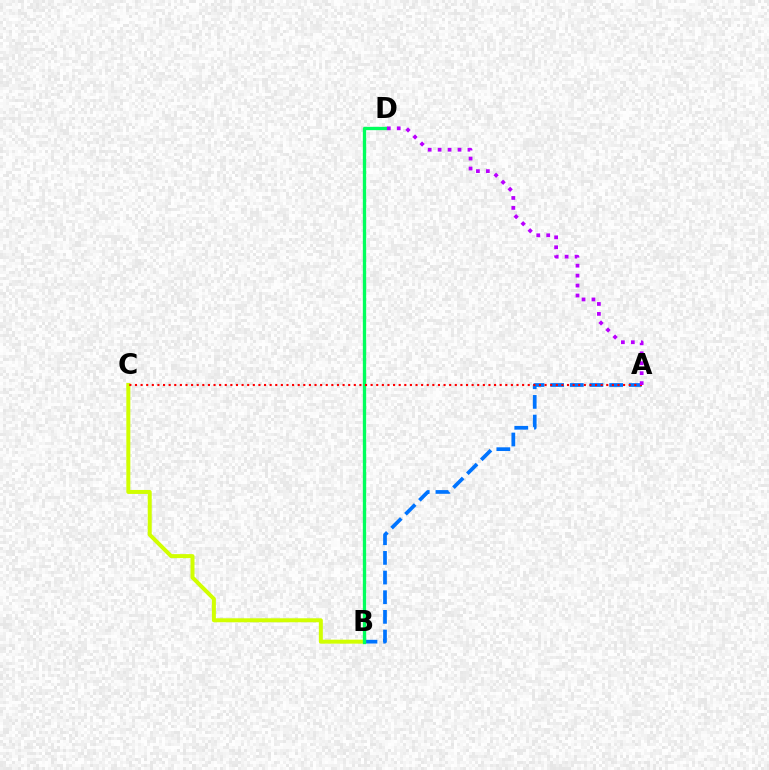{('A', 'B'): [{'color': '#0074ff', 'line_style': 'dashed', 'thickness': 2.67}], ('B', 'C'): [{'color': '#d1ff00', 'line_style': 'solid', 'thickness': 2.87}], ('B', 'D'): [{'color': '#00ff5c', 'line_style': 'solid', 'thickness': 2.38}], ('A', 'C'): [{'color': '#ff0000', 'line_style': 'dotted', 'thickness': 1.52}], ('A', 'D'): [{'color': '#b900ff', 'line_style': 'dotted', 'thickness': 2.7}]}